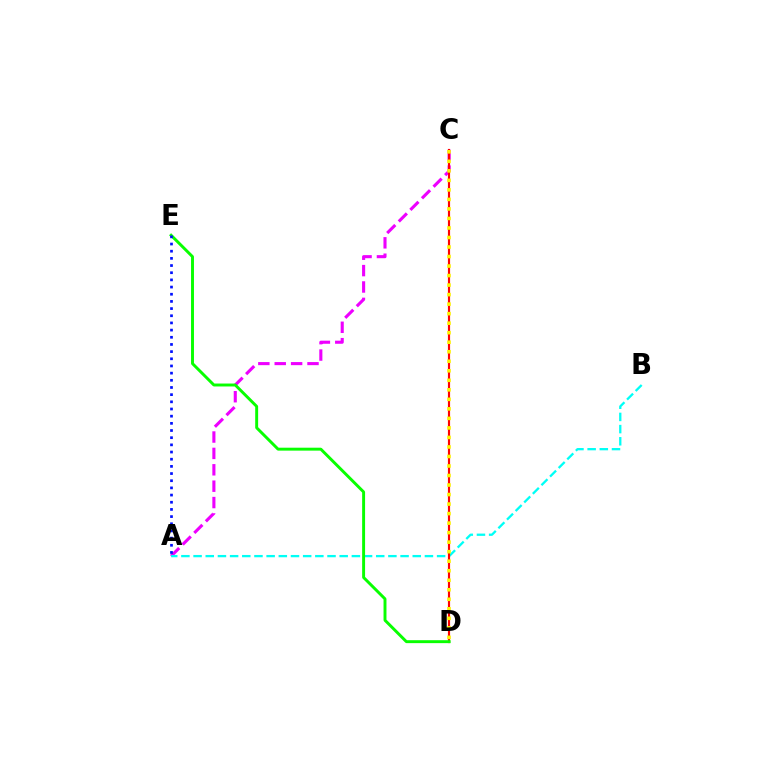{('A', 'C'): [{'color': '#ee00ff', 'line_style': 'dashed', 'thickness': 2.23}], ('A', 'B'): [{'color': '#00fff6', 'line_style': 'dashed', 'thickness': 1.65}], ('C', 'D'): [{'color': '#ff0000', 'line_style': 'solid', 'thickness': 1.56}, {'color': '#fcf500', 'line_style': 'dotted', 'thickness': 2.59}], ('D', 'E'): [{'color': '#08ff00', 'line_style': 'solid', 'thickness': 2.11}], ('A', 'E'): [{'color': '#0010ff', 'line_style': 'dotted', 'thickness': 1.95}]}